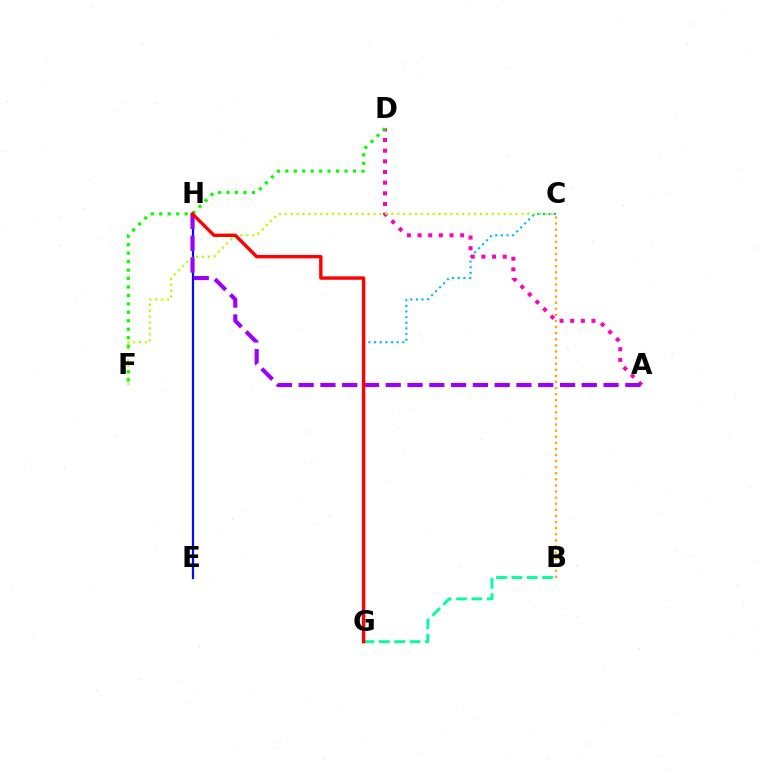{('B', 'G'): [{'color': '#00ff9d', 'line_style': 'dashed', 'thickness': 2.09}], ('B', 'C'): [{'color': '#ffa500', 'line_style': 'dotted', 'thickness': 1.66}], ('C', 'G'): [{'color': '#00b5ff', 'line_style': 'dotted', 'thickness': 1.53}], ('A', 'D'): [{'color': '#ff00bd', 'line_style': 'dotted', 'thickness': 2.9}], ('E', 'H'): [{'color': '#0010ff', 'line_style': 'solid', 'thickness': 1.6}], ('C', 'F'): [{'color': '#b3ff00', 'line_style': 'dotted', 'thickness': 1.61}], ('D', 'F'): [{'color': '#08ff00', 'line_style': 'dotted', 'thickness': 2.3}], ('A', 'H'): [{'color': '#9b00ff', 'line_style': 'dashed', 'thickness': 2.96}], ('G', 'H'): [{'color': '#ff0000', 'line_style': 'solid', 'thickness': 2.44}]}